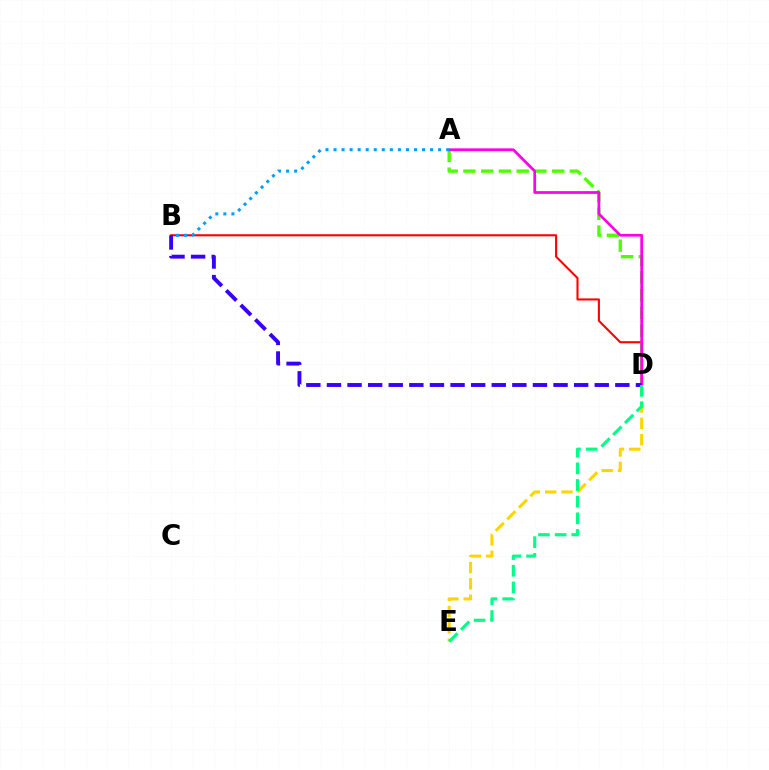{('B', 'D'): [{'color': '#ff0000', 'line_style': 'solid', 'thickness': 1.5}, {'color': '#3700ff', 'line_style': 'dashed', 'thickness': 2.8}], ('D', 'E'): [{'color': '#ffd500', 'line_style': 'dashed', 'thickness': 2.22}, {'color': '#00ff86', 'line_style': 'dashed', 'thickness': 2.26}], ('A', 'D'): [{'color': '#4fff00', 'line_style': 'dashed', 'thickness': 2.41}, {'color': '#ff00ed', 'line_style': 'solid', 'thickness': 1.96}], ('A', 'B'): [{'color': '#009eff', 'line_style': 'dotted', 'thickness': 2.19}]}